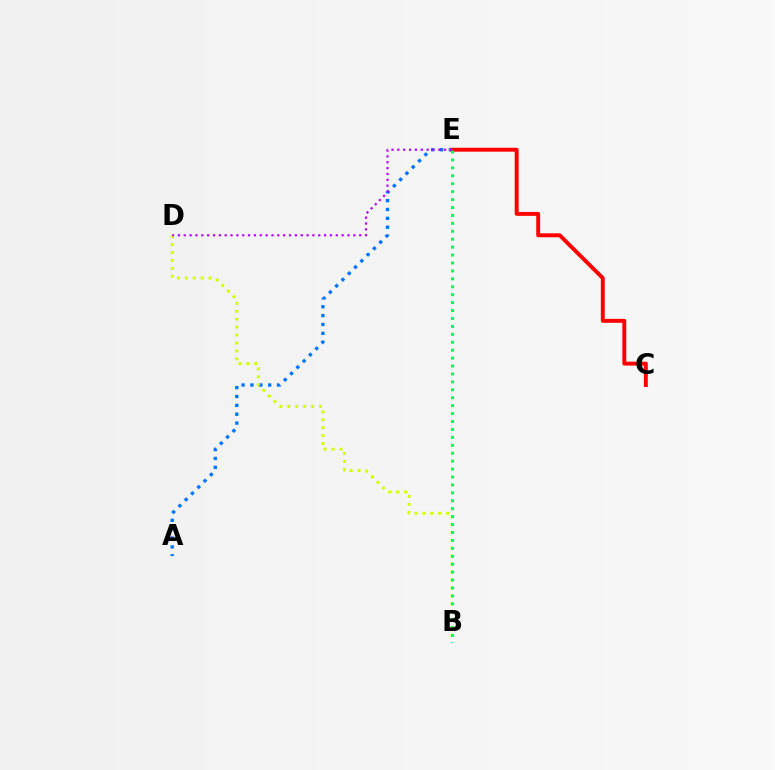{('C', 'E'): [{'color': '#ff0000', 'line_style': 'solid', 'thickness': 2.82}], ('A', 'E'): [{'color': '#0074ff', 'line_style': 'dotted', 'thickness': 2.41}], ('B', 'D'): [{'color': '#d1ff00', 'line_style': 'dotted', 'thickness': 2.15}], ('B', 'E'): [{'color': '#00ff5c', 'line_style': 'dotted', 'thickness': 2.15}], ('D', 'E'): [{'color': '#b900ff', 'line_style': 'dotted', 'thickness': 1.59}]}